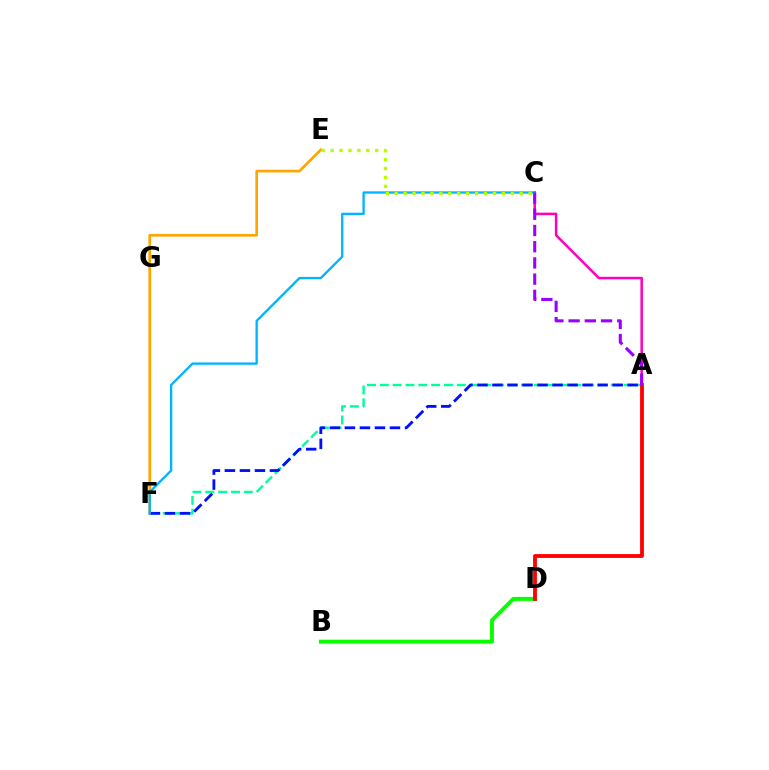{('B', 'D'): [{'color': '#08ff00', 'line_style': 'solid', 'thickness': 2.84}], ('E', 'F'): [{'color': '#ffa500', 'line_style': 'solid', 'thickness': 1.91}], ('A', 'F'): [{'color': '#00ff9d', 'line_style': 'dashed', 'thickness': 1.74}, {'color': '#0010ff', 'line_style': 'dashed', 'thickness': 2.04}], ('A', 'C'): [{'color': '#ff00bd', 'line_style': 'solid', 'thickness': 1.82}, {'color': '#9b00ff', 'line_style': 'dashed', 'thickness': 2.2}], ('C', 'F'): [{'color': '#00b5ff', 'line_style': 'solid', 'thickness': 1.68}], ('C', 'E'): [{'color': '#b3ff00', 'line_style': 'dotted', 'thickness': 2.43}], ('A', 'D'): [{'color': '#ff0000', 'line_style': 'solid', 'thickness': 2.74}]}